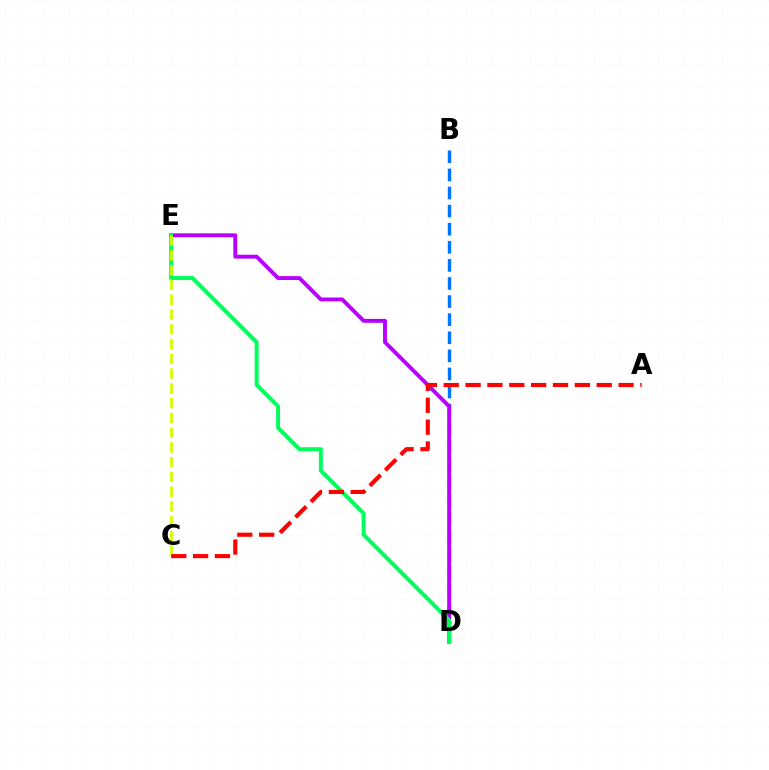{('B', 'D'): [{'color': '#0074ff', 'line_style': 'dashed', 'thickness': 2.46}], ('D', 'E'): [{'color': '#b900ff', 'line_style': 'solid', 'thickness': 2.81}, {'color': '#00ff5c', 'line_style': 'solid', 'thickness': 2.86}], ('C', 'E'): [{'color': '#d1ff00', 'line_style': 'dashed', 'thickness': 2.01}], ('A', 'C'): [{'color': '#ff0000', 'line_style': 'dashed', 'thickness': 2.97}]}